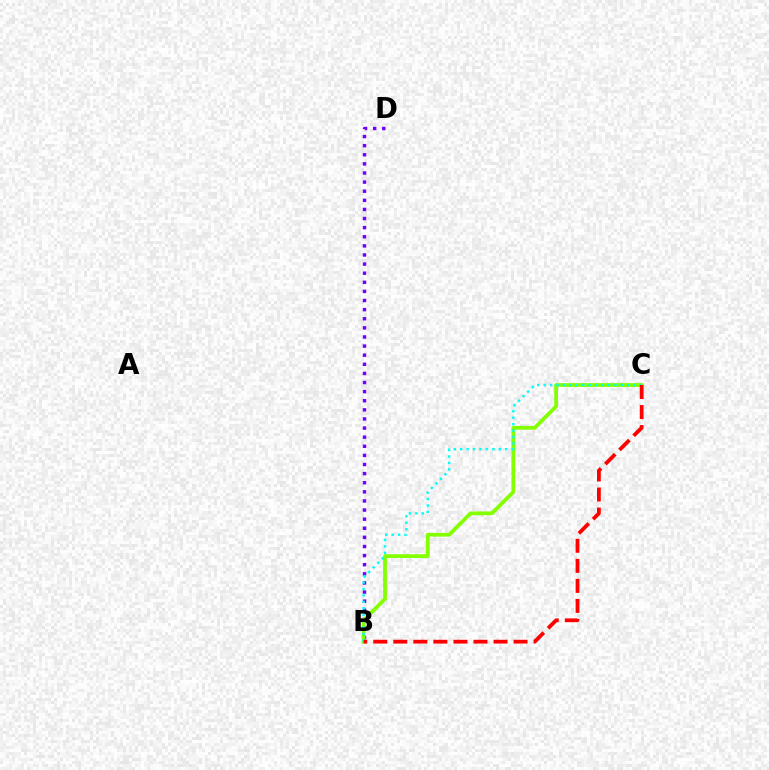{('B', 'D'): [{'color': '#7200ff', 'line_style': 'dotted', 'thickness': 2.48}], ('B', 'C'): [{'color': '#84ff00', 'line_style': 'solid', 'thickness': 2.71}, {'color': '#00fff6', 'line_style': 'dotted', 'thickness': 1.75}, {'color': '#ff0000', 'line_style': 'dashed', 'thickness': 2.72}]}